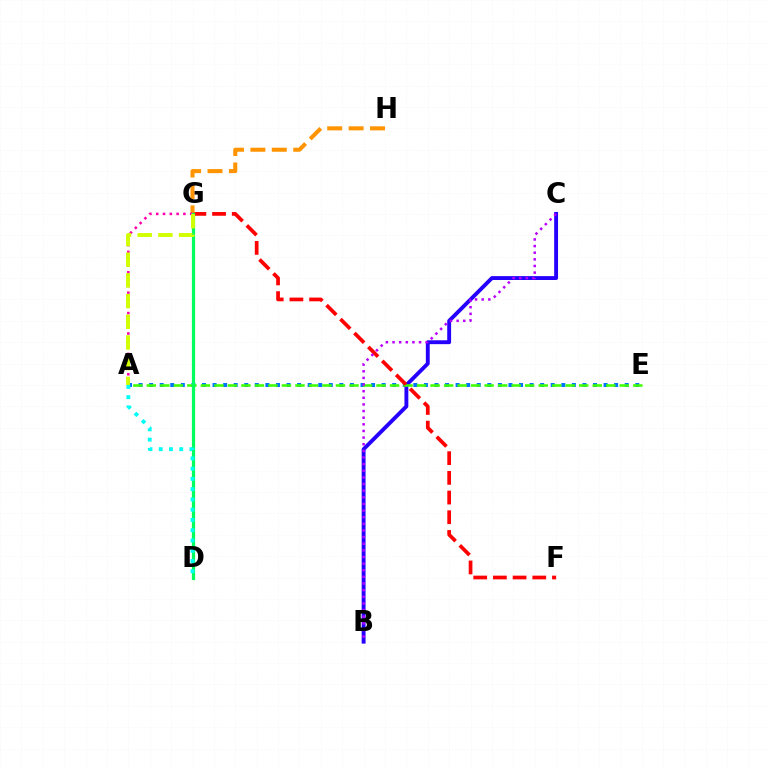{('A', 'E'): [{'color': '#0074ff', 'line_style': 'dotted', 'thickness': 2.87}, {'color': '#3dff00', 'line_style': 'dashed', 'thickness': 1.84}], ('B', 'C'): [{'color': '#2500ff', 'line_style': 'solid', 'thickness': 2.79}, {'color': '#b900ff', 'line_style': 'dotted', 'thickness': 1.8}], ('F', 'G'): [{'color': '#ff0000', 'line_style': 'dashed', 'thickness': 2.68}], ('G', 'H'): [{'color': '#ff9400', 'line_style': 'dashed', 'thickness': 2.91}], ('A', 'G'): [{'color': '#ff00ac', 'line_style': 'dotted', 'thickness': 1.85}, {'color': '#d1ff00', 'line_style': 'dashed', 'thickness': 2.81}], ('D', 'G'): [{'color': '#00ff5c', 'line_style': 'solid', 'thickness': 2.32}], ('A', 'D'): [{'color': '#00fff6', 'line_style': 'dotted', 'thickness': 2.79}]}